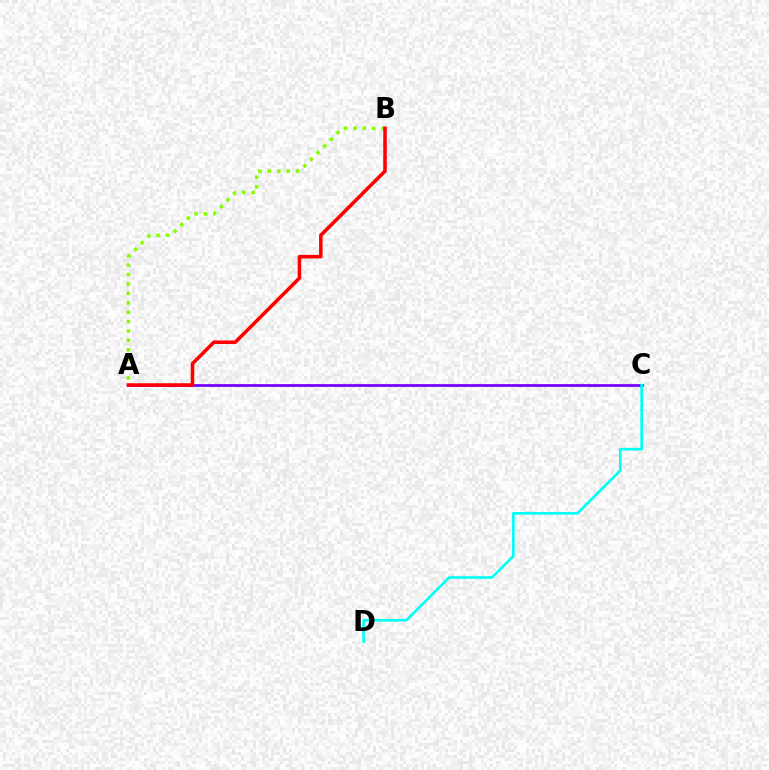{('A', 'C'): [{'color': '#7200ff', 'line_style': 'solid', 'thickness': 1.97}], ('A', 'B'): [{'color': '#84ff00', 'line_style': 'dotted', 'thickness': 2.55}, {'color': '#ff0000', 'line_style': 'solid', 'thickness': 2.55}], ('C', 'D'): [{'color': '#00fff6', 'line_style': 'solid', 'thickness': 1.9}]}